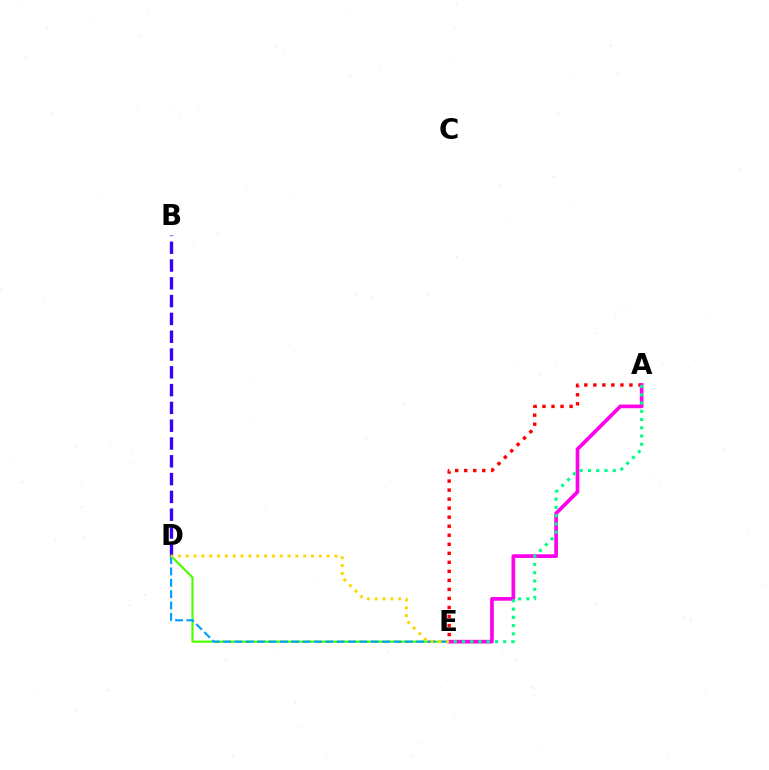{('B', 'D'): [{'color': '#3700ff', 'line_style': 'dashed', 'thickness': 2.42}], ('D', 'E'): [{'color': '#4fff00', 'line_style': 'solid', 'thickness': 1.58}, {'color': '#009eff', 'line_style': 'dashed', 'thickness': 1.54}, {'color': '#ffd500', 'line_style': 'dotted', 'thickness': 2.13}], ('A', 'E'): [{'color': '#ff0000', 'line_style': 'dotted', 'thickness': 2.45}, {'color': '#ff00ed', 'line_style': 'solid', 'thickness': 2.65}, {'color': '#00ff86', 'line_style': 'dotted', 'thickness': 2.24}]}